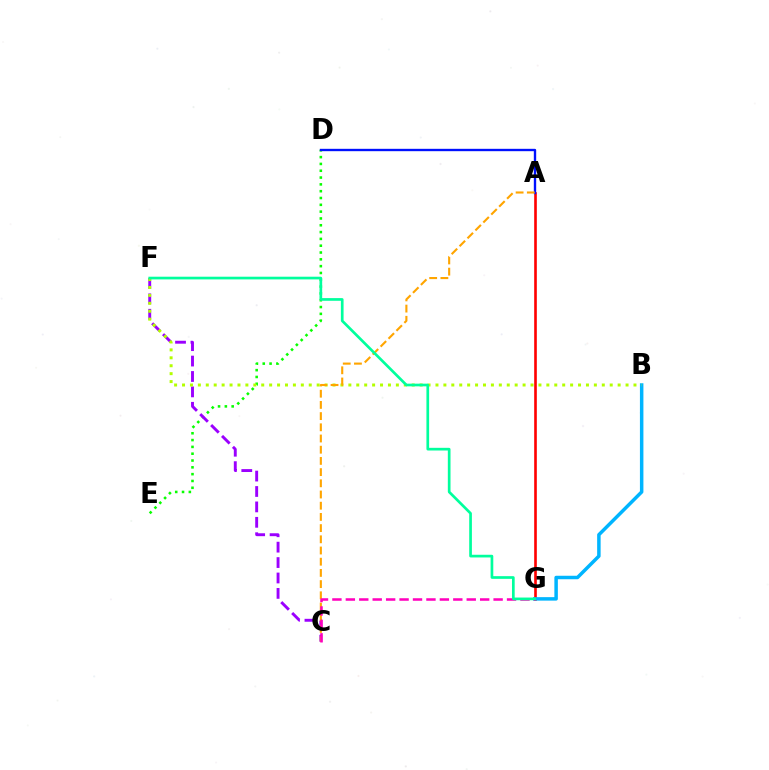{('A', 'G'): [{'color': '#ff0000', 'line_style': 'solid', 'thickness': 1.89}], ('D', 'E'): [{'color': '#08ff00', 'line_style': 'dotted', 'thickness': 1.85}], ('A', 'D'): [{'color': '#0010ff', 'line_style': 'solid', 'thickness': 1.7}], ('C', 'F'): [{'color': '#9b00ff', 'line_style': 'dashed', 'thickness': 2.09}], ('B', 'G'): [{'color': '#00b5ff', 'line_style': 'solid', 'thickness': 2.51}], ('B', 'F'): [{'color': '#b3ff00', 'line_style': 'dotted', 'thickness': 2.15}], ('A', 'C'): [{'color': '#ffa500', 'line_style': 'dashed', 'thickness': 1.52}], ('C', 'G'): [{'color': '#ff00bd', 'line_style': 'dashed', 'thickness': 1.82}], ('F', 'G'): [{'color': '#00ff9d', 'line_style': 'solid', 'thickness': 1.94}]}